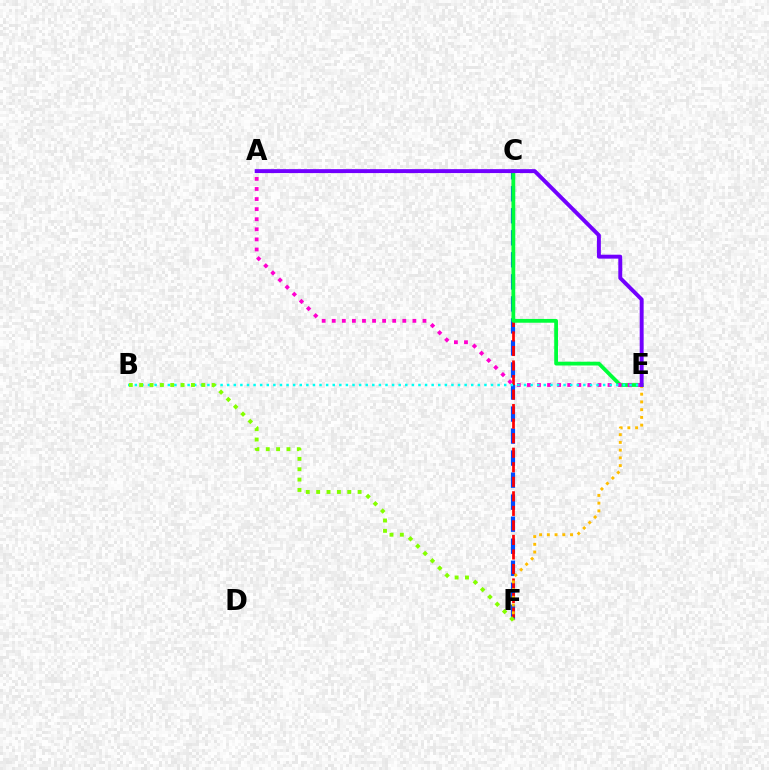{('C', 'F'): [{'color': '#004bff', 'line_style': 'dashed', 'thickness': 2.99}, {'color': '#ff0000', 'line_style': 'dashed', 'thickness': 1.97}], ('E', 'F'): [{'color': '#ffbd00', 'line_style': 'dotted', 'thickness': 2.1}], ('C', 'E'): [{'color': '#00ff39', 'line_style': 'solid', 'thickness': 2.72}], ('A', 'E'): [{'color': '#ff00cf', 'line_style': 'dotted', 'thickness': 2.74}, {'color': '#7200ff', 'line_style': 'solid', 'thickness': 2.83}], ('B', 'E'): [{'color': '#00fff6', 'line_style': 'dotted', 'thickness': 1.79}], ('B', 'F'): [{'color': '#84ff00', 'line_style': 'dotted', 'thickness': 2.81}]}